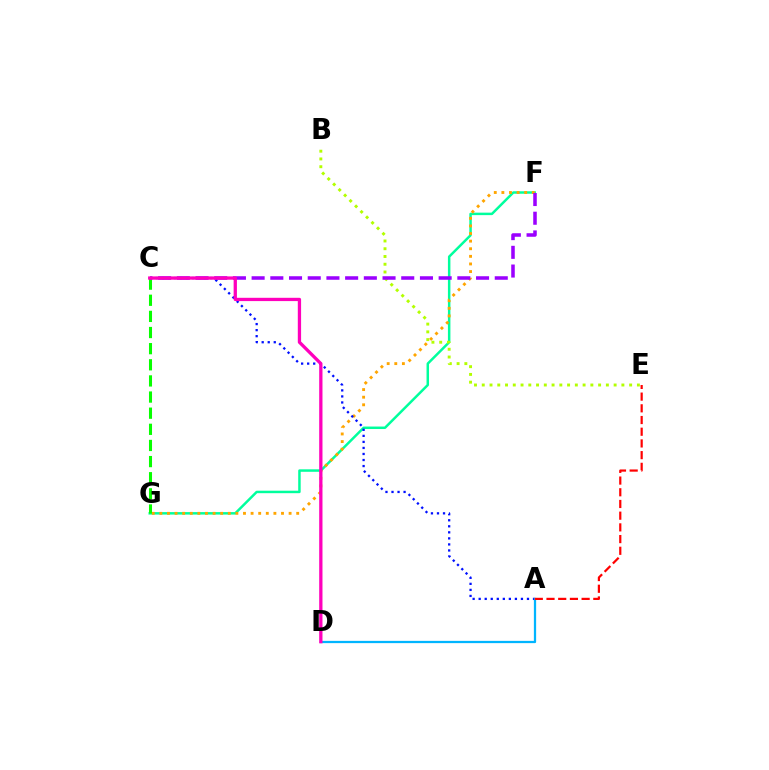{('F', 'G'): [{'color': '#00ff9d', 'line_style': 'solid', 'thickness': 1.78}, {'color': '#ffa500', 'line_style': 'dotted', 'thickness': 2.07}], ('B', 'E'): [{'color': '#b3ff00', 'line_style': 'dotted', 'thickness': 2.11}], ('A', 'C'): [{'color': '#0010ff', 'line_style': 'dotted', 'thickness': 1.64}], ('C', 'G'): [{'color': '#08ff00', 'line_style': 'dashed', 'thickness': 2.19}], ('A', 'D'): [{'color': '#00b5ff', 'line_style': 'solid', 'thickness': 1.62}], ('A', 'E'): [{'color': '#ff0000', 'line_style': 'dashed', 'thickness': 1.59}], ('C', 'F'): [{'color': '#9b00ff', 'line_style': 'dashed', 'thickness': 2.54}], ('C', 'D'): [{'color': '#ff00bd', 'line_style': 'solid', 'thickness': 2.37}]}